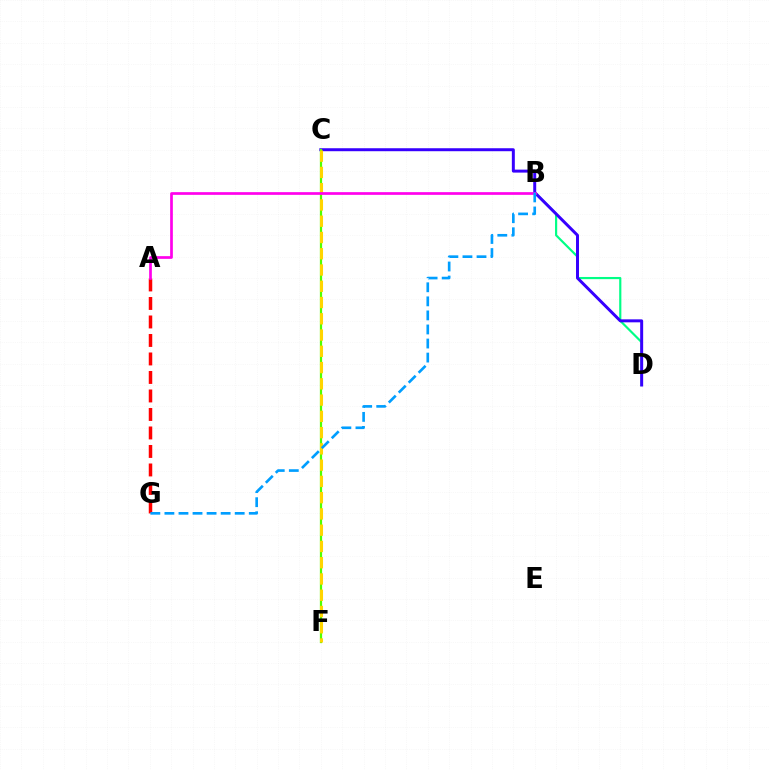{('B', 'D'): [{'color': '#00ff86', 'line_style': 'solid', 'thickness': 1.56}], ('A', 'G'): [{'color': '#ff0000', 'line_style': 'dashed', 'thickness': 2.51}], ('C', 'D'): [{'color': '#3700ff', 'line_style': 'solid', 'thickness': 2.14}], ('C', 'F'): [{'color': '#4fff00', 'line_style': 'solid', 'thickness': 1.61}, {'color': '#ffd500', 'line_style': 'dashed', 'thickness': 2.21}], ('A', 'B'): [{'color': '#ff00ed', 'line_style': 'solid', 'thickness': 1.95}], ('B', 'G'): [{'color': '#009eff', 'line_style': 'dashed', 'thickness': 1.91}]}